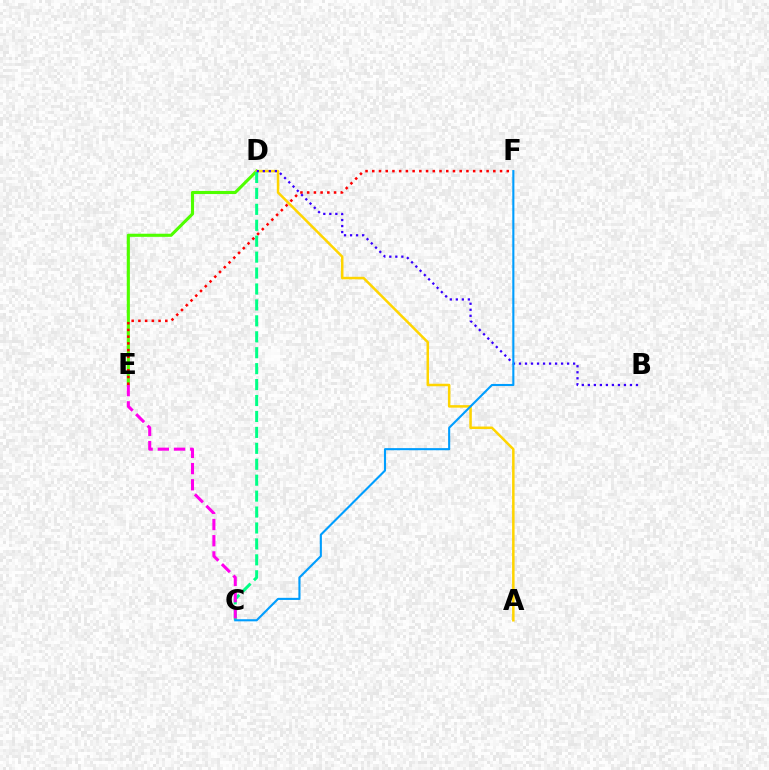{('D', 'E'): [{'color': '#4fff00', 'line_style': 'solid', 'thickness': 2.24}], ('E', 'F'): [{'color': '#ff0000', 'line_style': 'dotted', 'thickness': 1.83}], ('A', 'D'): [{'color': '#ffd500', 'line_style': 'solid', 'thickness': 1.81}], ('C', 'D'): [{'color': '#00ff86', 'line_style': 'dashed', 'thickness': 2.16}], ('C', 'E'): [{'color': '#ff00ed', 'line_style': 'dashed', 'thickness': 2.2}], ('B', 'D'): [{'color': '#3700ff', 'line_style': 'dotted', 'thickness': 1.63}], ('C', 'F'): [{'color': '#009eff', 'line_style': 'solid', 'thickness': 1.52}]}